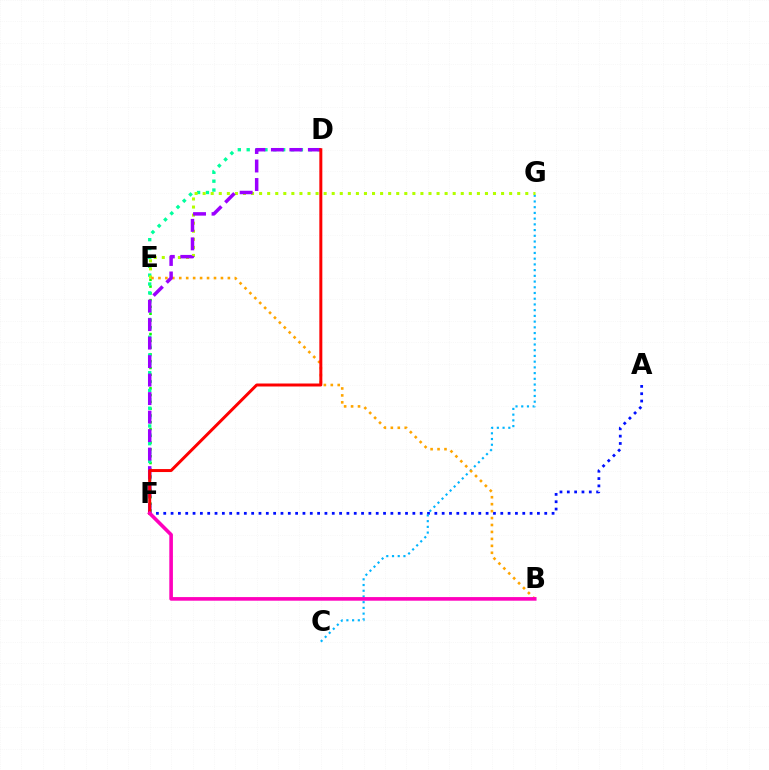{('A', 'F'): [{'color': '#0010ff', 'line_style': 'dotted', 'thickness': 1.99}], ('C', 'G'): [{'color': '#00b5ff', 'line_style': 'dotted', 'thickness': 1.55}], ('E', 'F'): [{'color': '#08ff00', 'line_style': 'dotted', 'thickness': 1.84}], ('D', 'F'): [{'color': '#00ff9d', 'line_style': 'dotted', 'thickness': 2.41}, {'color': '#9b00ff', 'line_style': 'dashed', 'thickness': 2.51}, {'color': '#ff0000', 'line_style': 'solid', 'thickness': 2.15}], ('E', 'G'): [{'color': '#b3ff00', 'line_style': 'dotted', 'thickness': 2.19}], ('B', 'E'): [{'color': '#ffa500', 'line_style': 'dotted', 'thickness': 1.89}], ('B', 'F'): [{'color': '#ff00bd', 'line_style': 'solid', 'thickness': 2.6}]}